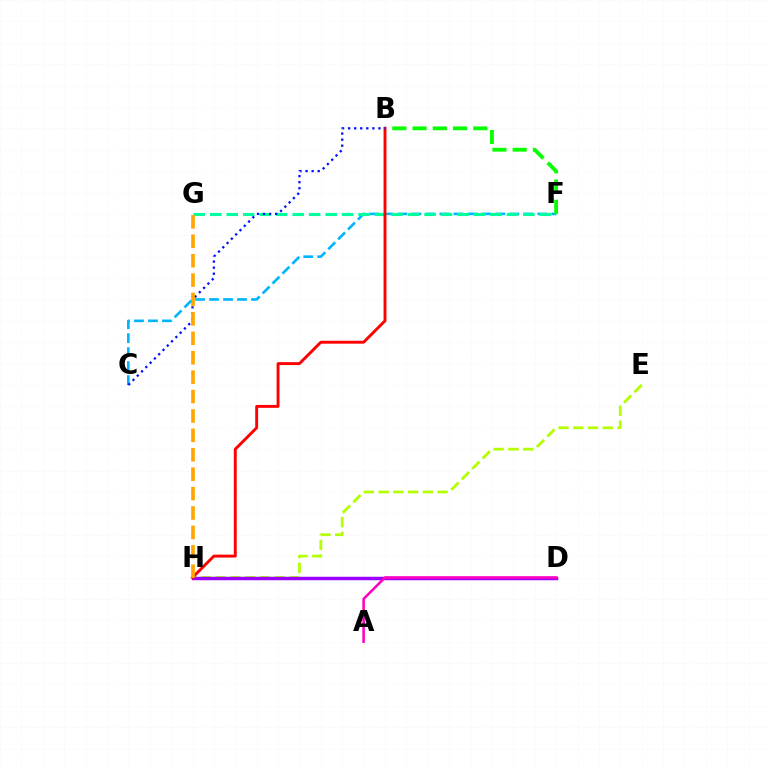{('C', 'F'): [{'color': '#00b5ff', 'line_style': 'dashed', 'thickness': 1.9}], ('E', 'H'): [{'color': '#b3ff00', 'line_style': 'dashed', 'thickness': 2.0}], ('D', 'H'): [{'color': '#9b00ff', 'line_style': 'solid', 'thickness': 2.49}], ('F', 'G'): [{'color': '#00ff9d', 'line_style': 'dashed', 'thickness': 2.24}], ('A', 'D'): [{'color': '#ff00bd', 'line_style': 'solid', 'thickness': 1.83}], ('B', 'F'): [{'color': '#08ff00', 'line_style': 'dashed', 'thickness': 2.75}], ('B', 'H'): [{'color': '#ff0000', 'line_style': 'solid', 'thickness': 2.09}], ('B', 'C'): [{'color': '#0010ff', 'line_style': 'dotted', 'thickness': 1.65}], ('G', 'H'): [{'color': '#ffa500', 'line_style': 'dashed', 'thickness': 2.64}]}